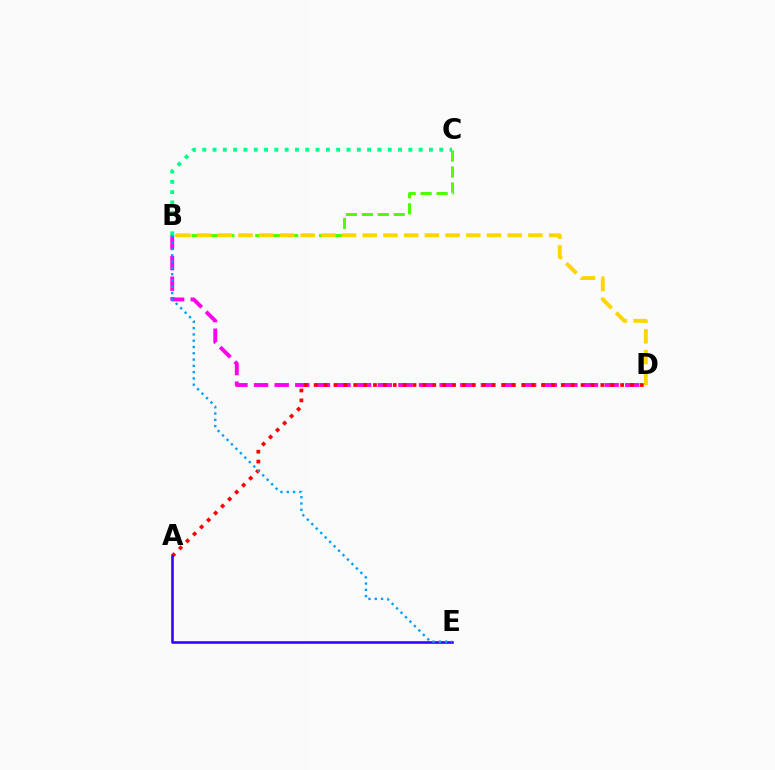{('B', 'D'): [{'color': '#ff00ed', 'line_style': 'dashed', 'thickness': 2.8}, {'color': '#ffd500', 'line_style': 'dashed', 'thickness': 2.81}], ('B', 'C'): [{'color': '#4fff00', 'line_style': 'dashed', 'thickness': 2.17}, {'color': '#00ff86', 'line_style': 'dotted', 'thickness': 2.8}], ('A', 'D'): [{'color': '#ff0000', 'line_style': 'dotted', 'thickness': 2.69}], ('A', 'E'): [{'color': '#3700ff', 'line_style': 'solid', 'thickness': 1.87}], ('B', 'E'): [{'color': '#009eff', 'line_style': 'dotted', 'thickness': 1.71}]}